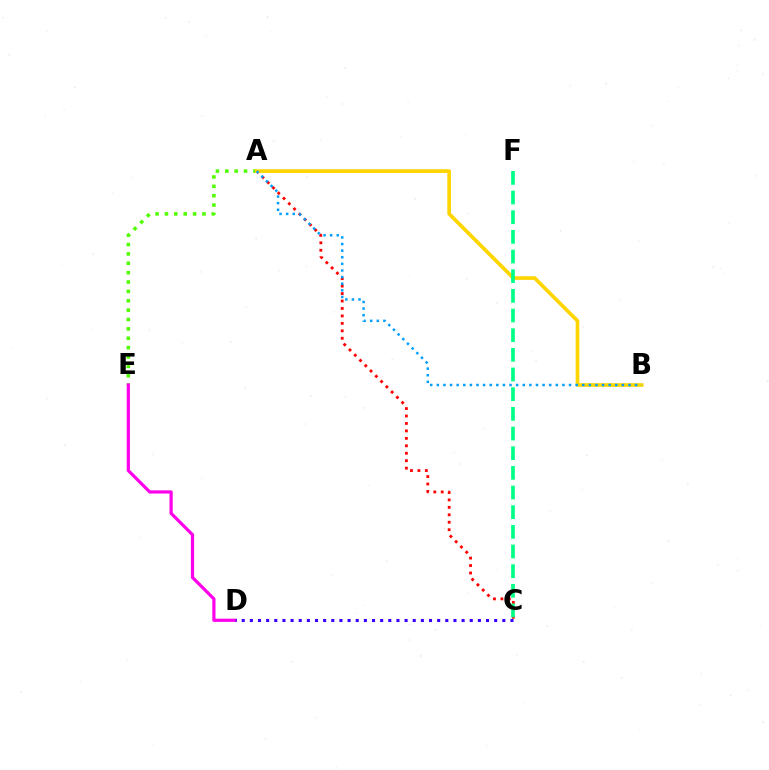{('A', 'C'): [{'color': '#ff0000', 'line_style': 'dotted', 'thickness': 2.02}], ('A', 'E'): [{'color': '#4fff00', 'line_style': 'dotted', 'thickness': 2.55}], ('A', 'B'): [{'color': '#ffd500', 'line_style': 'solid', 'thickness': 2.64}, {'color': '#009eff', 'line_style': 'dotted', 'thickness': 1.8}], ('C', 'F'): [{'color': '#00ff86', 'line_style': 'dashed', 'thickness': 2.67}], ('D', 'E'): [{'color': '#ff00ed', 'line_style': 'solid', 'thickness': 2.32}], ('C', 'D'): [{'color': '#3700ff', 'line_style': 'dotted', 'thickness': 2.21}]}